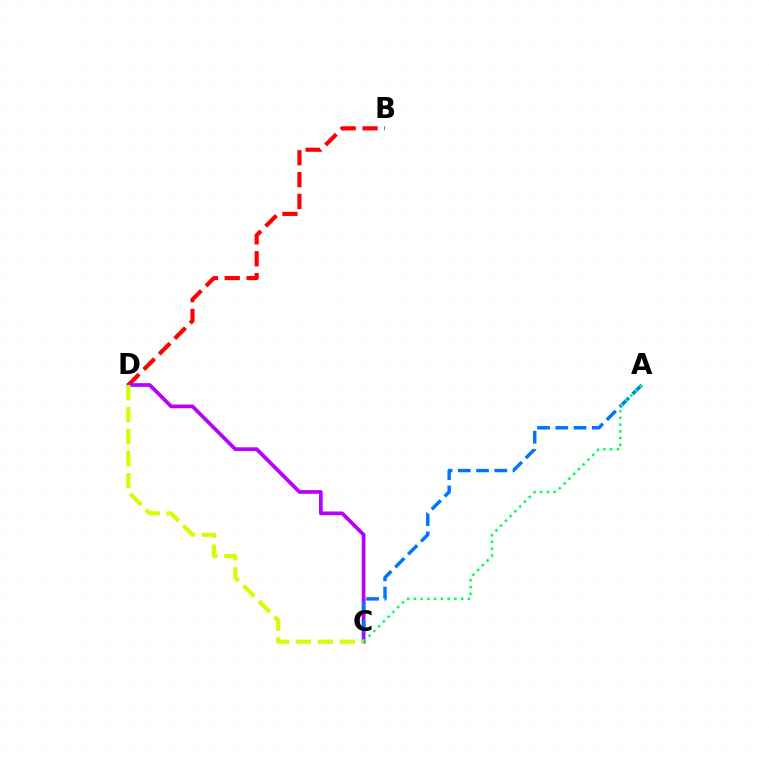{('B', 'D'): [{'color': '#ff0000', 'line_style': 'dashed', 'thickness': 2.97}], ('C', 'D'): [{'color': '#b900ff', 'line_style': 'solid', 'thickness': 2.68}, {'color': '#d1ff00', 'line_style': 'dashed', 'thickness': 2.99}], ('A', 'C'): [{'color': '#0074ff', 'line_style': 'dashed', 'thickness': 2.48}, {'color': '#00ff5c', 'line_style': 'dotted', 'thickness': 1.83}]}